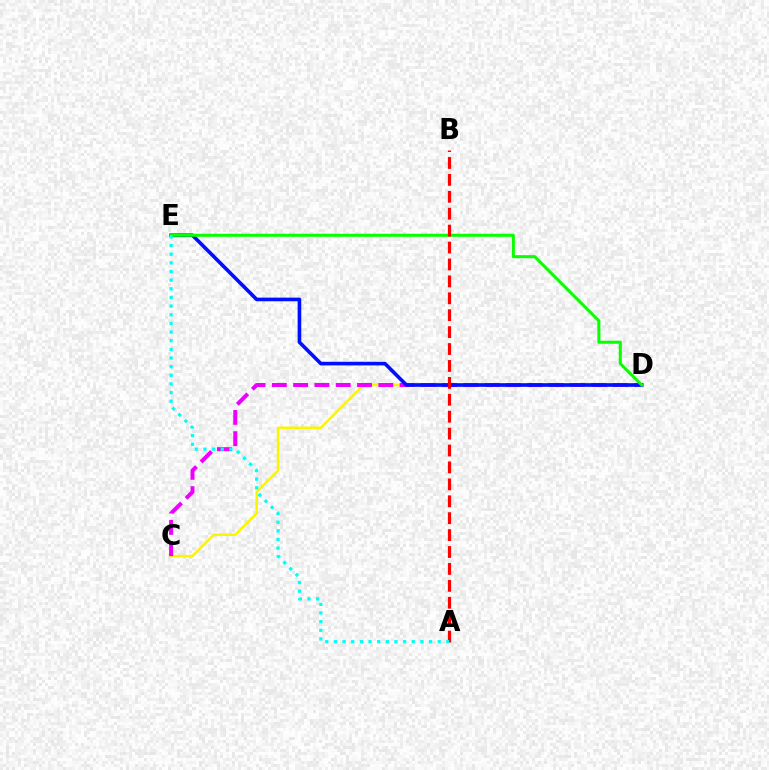{('C', 'D'): [{'color': '#fcf500', 'line_style': 'solid', 'thickness': 1.81}, {'color': '#ee00ff', 'line_style': 'dashed', 'thickness': 2.89}], ('D', 'E'): [{'color': '#0010ff', 'line_style': 'solid', 'thickness': 2.61}, {'color': '#08ff00', 'line_style': 'solid', 'thickness': 2.19}], ('A', 'B'): [{'color': '#ff0000', 'line_style': 'dashed', 'thickness': 2.3}], ('A', 'E'): [{'color': '#00fff6', 'line_style': 'dotted', 'thickness': 2.35}]}